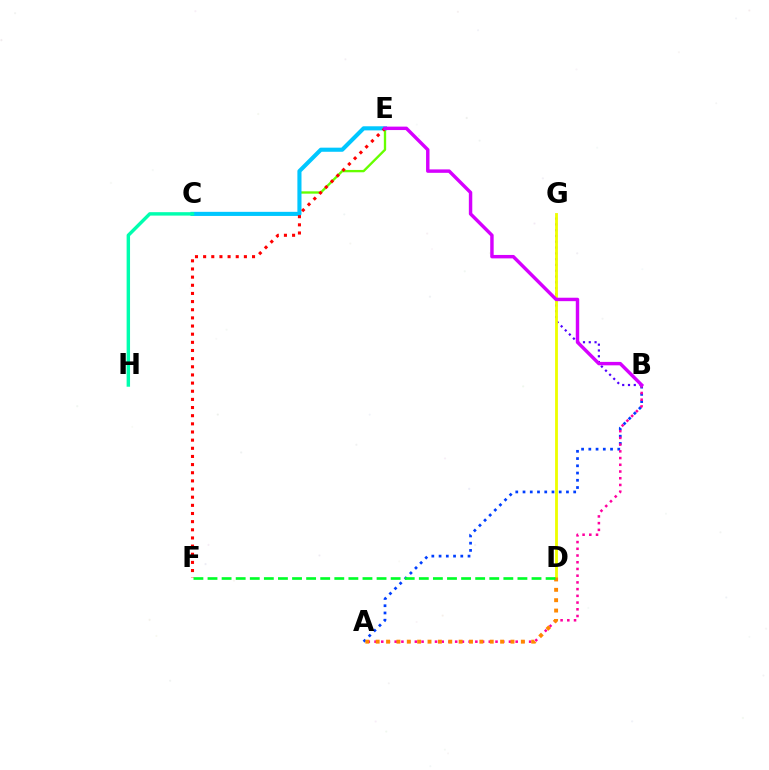{('A', 'B'): [{'color': '#003fff', 'line_style': 'dotted', 'thickness': 1.97}, {'color': '#ff00a0', 'line_style': 'dotted', 'thickness': 1.83}], ('B', 'G'): [{'color': '#4f00ff', 'line_style': 'dotted', 'thickness': 1.57}], ('C', 'E'): [{'color': '#66ff00', 'line_style': 'solid', 'thickness': 1.68}, {'color': '#00c7ff', 'line_style': 'solid', 'thickness': 2.96}], ('E', 'F'): [{'color': '#ff0000', 'line_style': 'dotted', 'thickness': 2.21}], ('D', 'G'): [{'color': '#eeff00', 'line_style': 'solid', 'thickness': 2.03}], ('C', 'H'): [{'color': '#00ffaf', 'line_style': 'solid', 'thickness': 2.47}], ('A', 'D'): [{'color': '#ff8800', 'line_style': 'dotted', 'thickness': 2.82}], ('D', 'F'): [{'color': '#00ff27', 'line_style': 'dashed', 'thickness': 1.91}], ('B', 'E'): [{'color': '#d600ff', 'line_style': 'solid', 'thickness': 2.47}]}